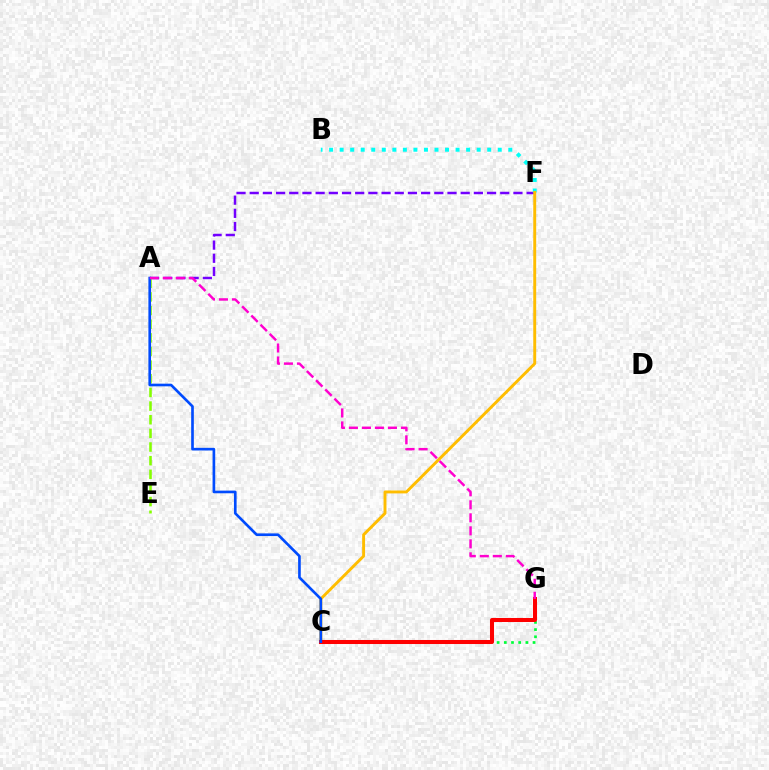{('C', 'G'): [{'color': '#00ff39', 'line_style': 'dotted', 'thickness': 1.95}, {'color': '#ff0000', 'line_style': 'solid', 'thickness': 2.91}], ('A', 'F'): [{'color': '#7200ff', 'line_style': 'dashed', 'thickness': 1.79}], ('B', 'F'): [{'color': '#00fff6', 'line_style': 'dotted', 'thickness': 2.86}], ('C', 'F'): [{'color': '#ffbd00', 'line_style': 'solid', 'thickness': 2.1}], ('A', 'E'): [{'color': '#84ff00', 'line_style': 'dashed', 'thickness': 1.85}], ('A', 'C'): [{'color': '#004bff', 'line_style': 'solid', 'thickness': 1.91}], ('A', 'G'): [{'color': '#ff00cf', 'line_style': 'dashed', 'thickness': 1.77}]}